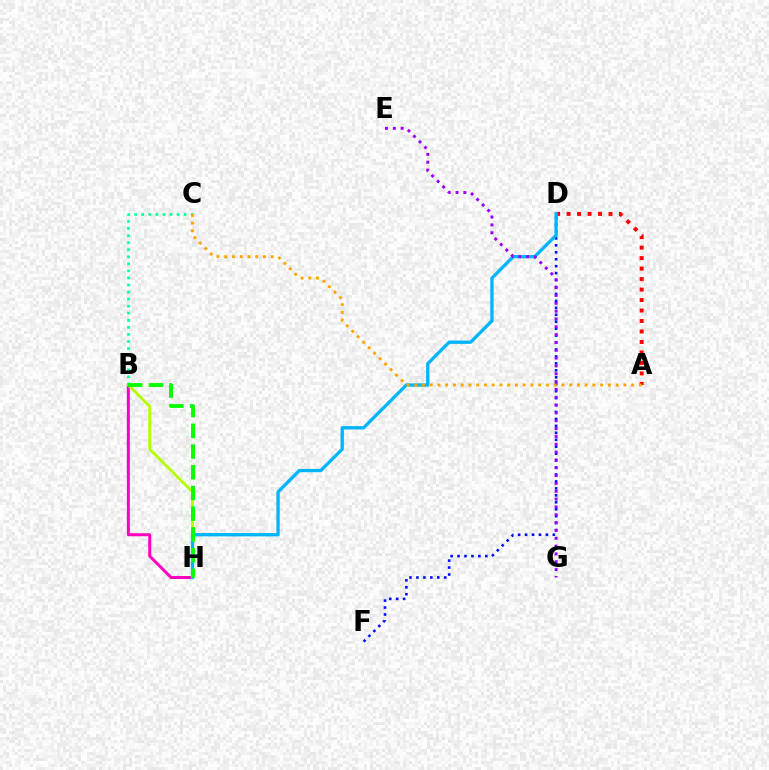{('A', 'D'): [{'color': '#ff0000', 'line_style': 'dotted', 'thickness': 2.85}], ('B', 'H'): [{'color': '#ff00bd', 'line_style': 'solid', 'thickness': 2.16}, {'color': '#b3ff00', 'line_style': 'solid', 'thickness': 2.05}, {'color': '#08ff00', 'line_style': 'dashed', 'thickness': 2.81}], ('D', 'F'): [{'color': '#0010ff', 'line_style': 'dotted', 'thickness': 1.89}], ('D', 'H'): [{'color': '#00b5ff', 'line_style': 'solid', 'thickness': 2.38}], ('E', 'G'): [{'color': '#9b00ff', 'line_style': 'dotted', 'thickness': 2.13}], ('B', 'C'): [{'color': '#00ff9d', 'line_style': 'dotted', 'thickness': 1.92}], ('A', 'C'): [{'color': '#ffa500', 'line_style': 'dotted', 'thickness': 2.11}]}